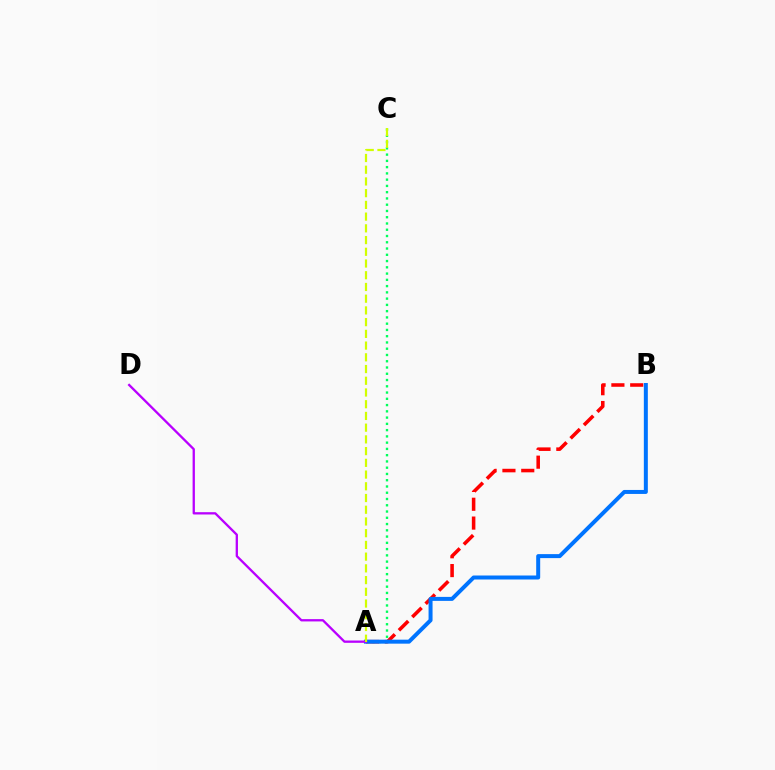{('A', 'C'): [{'color': '#00ff5c', 'line_style': 'dotted', 'thickness': 1.7}, {'color': '#d1ff00', 'line_style': 'dashed', 'thickness': 1.59}], ('A', 'B'): [{'color': '#ff0000', 'line_style': 'dashed', 'thickness': 2.56}, {'color': '#0074ff', 'line_style': 'solid', 'thickness': 2.87}], ('A', 'D'): [{'color': '#b900ff', 'line_style': 'solid', 'thickness': 1.66}]}